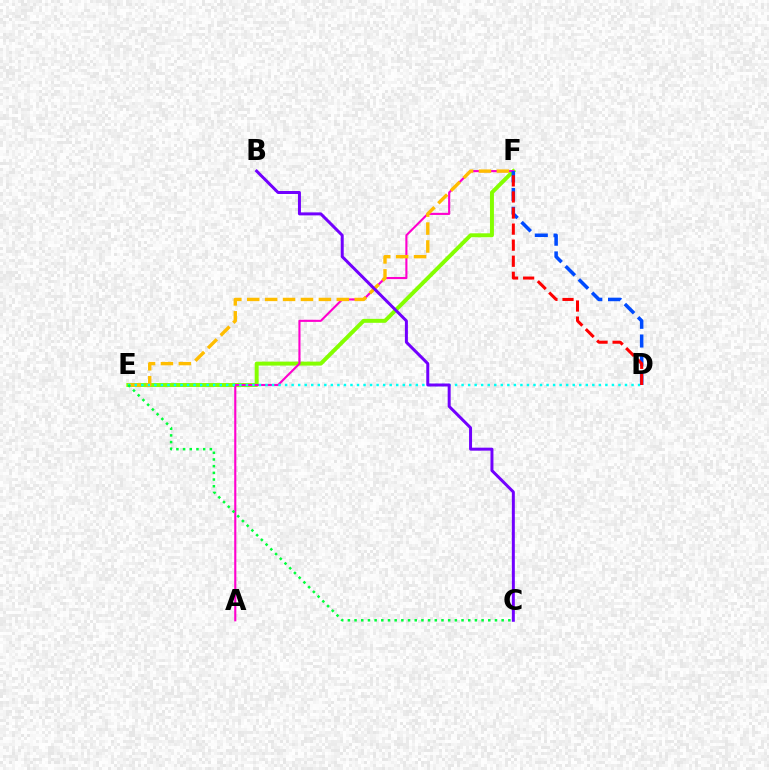{('E', 'F'): [{'color': '#84ff00', 'line_style': 'solid', 'thickness': 2.84}, {'color': '#ffbd00', 'line_style': 'dashed', 'thickness': 2.43}], ('A', 'F'): [{'color': '#ff00cf', 'line_style': 'solid', 'thickness': 1.53}], ('D', 'E'): [{'color': '#00fff6', 'line_style': 'dotted', 'thickness': 1.78}], ('C', 'E'): [{'color': '#00ff39', 'line_style': 'dotted', 'thickness': 1.82}], ('D', 'F'): [{'color': '#004bff', 'line_style': 'dashed', 'thickness': 2.54}, {'color': '#ff0000', 'line_style': 'dashed', 'thickness': 2.18}], ('B', 'C'): [{'color': '#7200ff', 'line_style': 'solid', 'thickness': 2.15}]}